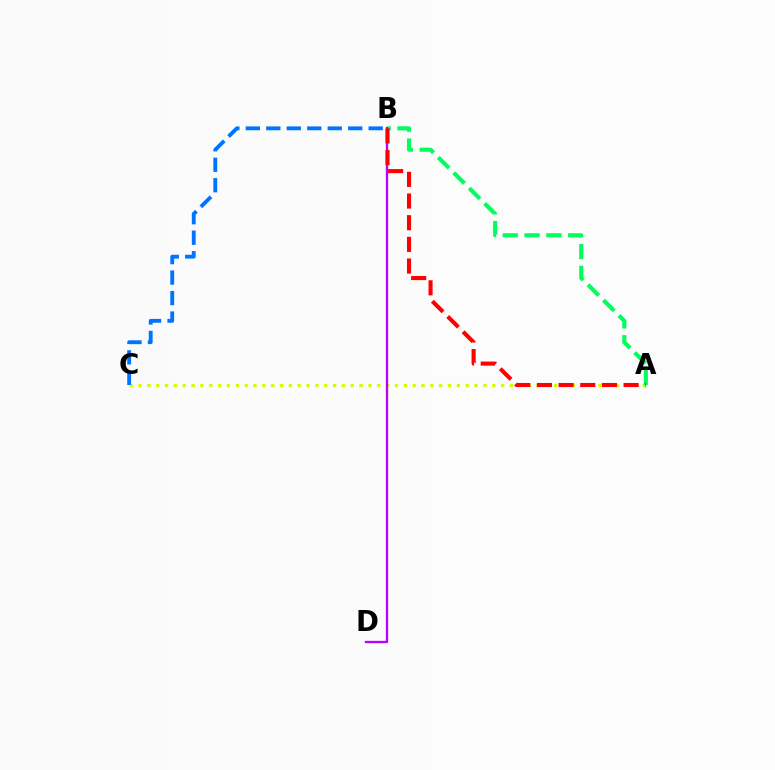{('A', 'C'): [{'color': '#d1ff00', 'line_style': 'dotted', 'thickness': 2.4}], ('A', 'B'): [{'color': '#00ff5c', 'line_style': 'dashed', 'thickness': 2.96}, {'color': '#ff0000', 'line_style': 'dashed', 'thickness': 2.94}], ('B', 'D'): [{'color': '#b900ff', 'line_style': 'solid', 'thickness': 1.66}], ('B', 'C'): [{'color': '#0074ff', 'line_style': 'dashed', 'thickness': 2.78}]}